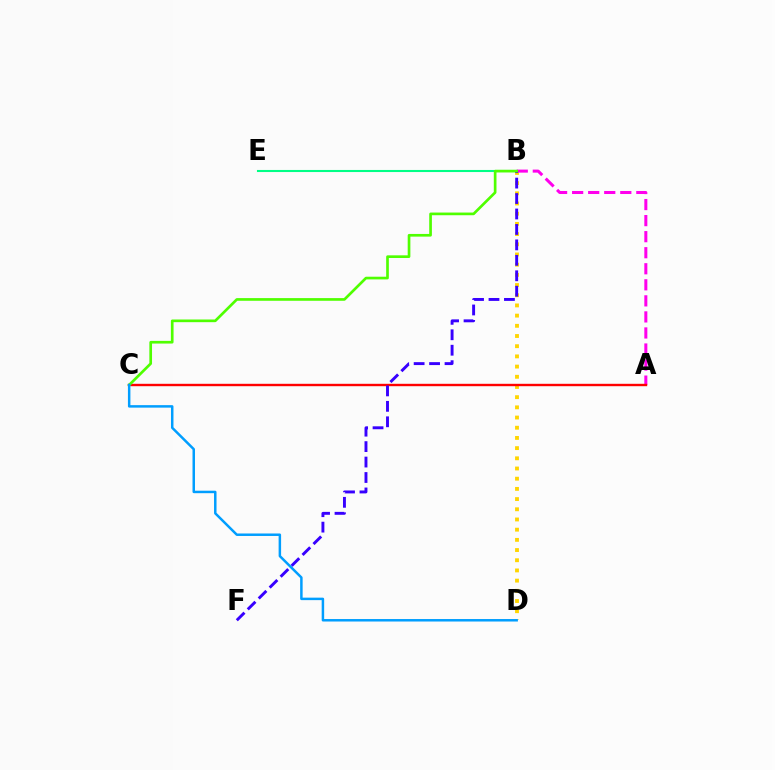{('B', 'D'): [{'color': '#ffd500', 'line_style': 'dotted', 'thickness': 2.77}], ('B', 'E'): [{'color': '#00ff86', 'line_style': 'solid', 'thickness': 1.5}], ('A', 'B'): [{'color': '#ff00ed', 'line_style': 'dashed', 'thickness': 2.18}], ('A', 'C'): [{'color': '#ff0000', 'line_style': 'solid', 'thickness': 1.72}], ('B', 'F'): [{'color': '#3700ff', 'line_style': 'dashed', 'thickness': 2.1}], ('B', 'C'): [{'color': '#4fff00', 'line_style': 'solid', 'thickness': 1.93}], ('C', 'D'): [{'color': '#009eff', 'line_style': 'solid', 'thickness': 1.79}]}